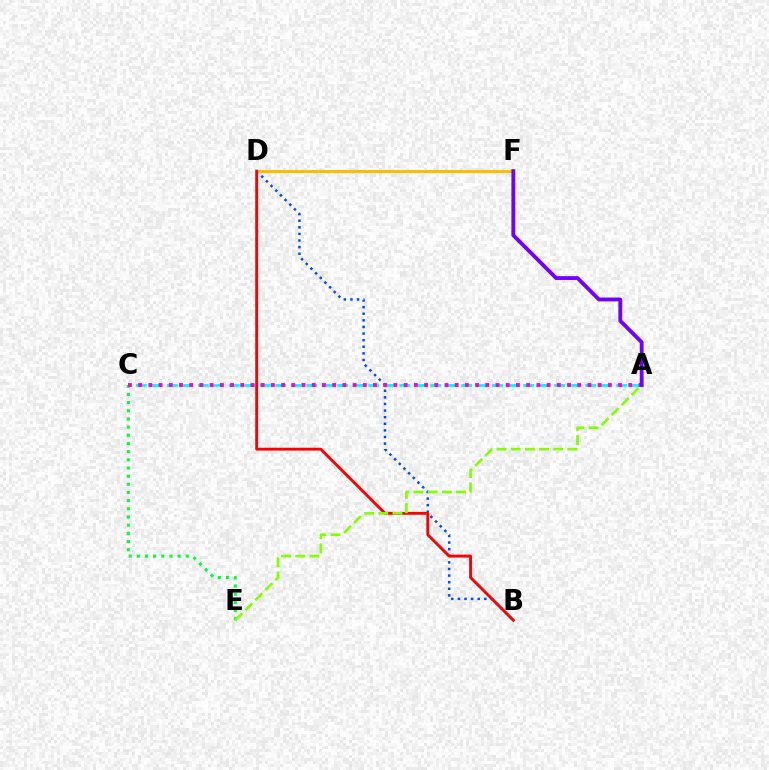{('B', 'D'): [{'color': '#004bff', 'line_style': 'dotted', 'thickness': 1.8}, {'color': '#ff0000', 'line_style': 'solid', 'thickness': 2.07}], ('A', 'C'): [{'color': '#00fff6', 'line_style': 'dashed', 'thickness': 2.1}, {'color': '#ff00cf', 'line_style': 'dotted', 'thickness': 2.77}], ('D', 'F'): [{'color': '#ffbd00', 'line_style': 'solid', 'thickness': 2.14}], ('C', 'E'): [{'color': '#00ff39', 'line_style': 'dotted', 'thickness': 2.22}], ('A', 'E'): [{'color': '#84ff00', 'line_style': 'dashed', 'thickness': 1.92}], ('A', 'F'): [{'color': '#7200ff', 'line_style': 'solid', 'thickness': 2.76}]}